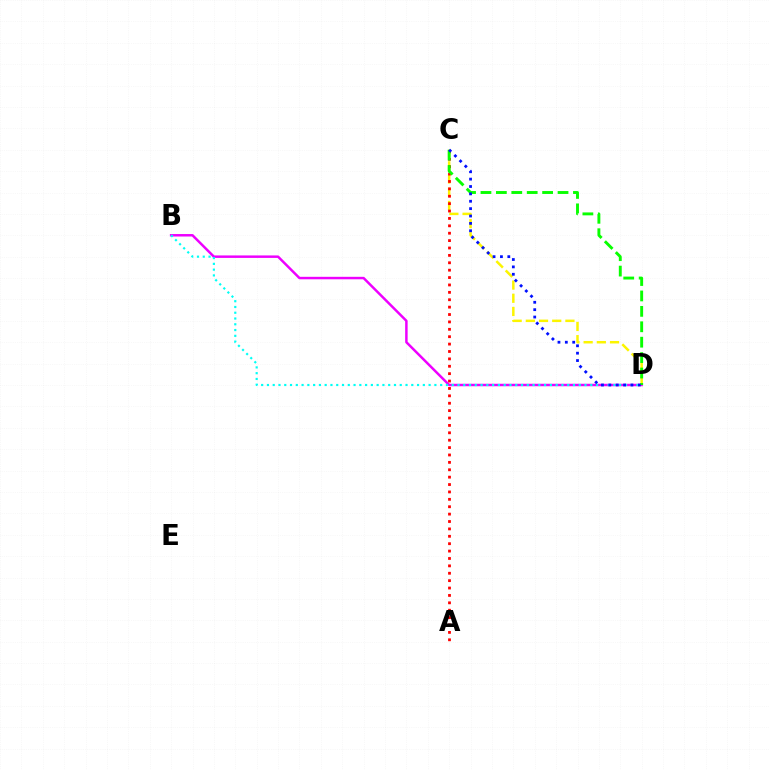{('B', 'D'): [{'color': '#ee00ff', 'line_style': 'solid', 'thickness': 1.78}, {'color': '#00fff6', 'line_style': 'dotted', 'thickness': 1.57}], ('C', 'D'): [{'color': '#fcf500', 'line_style': 'dashed', 'thickness': 1.79}, {'color': '#08ff00', 'line_style': 'dashed', 'thickness': 2.09}, {'color': '#0010ff', 'line_style': 'dotted', 'thickness': 2.0}], ('A', 'C'): [{'color': '#ff0000', 'line_style': 'dotted', 'thickness': 2.01}]}